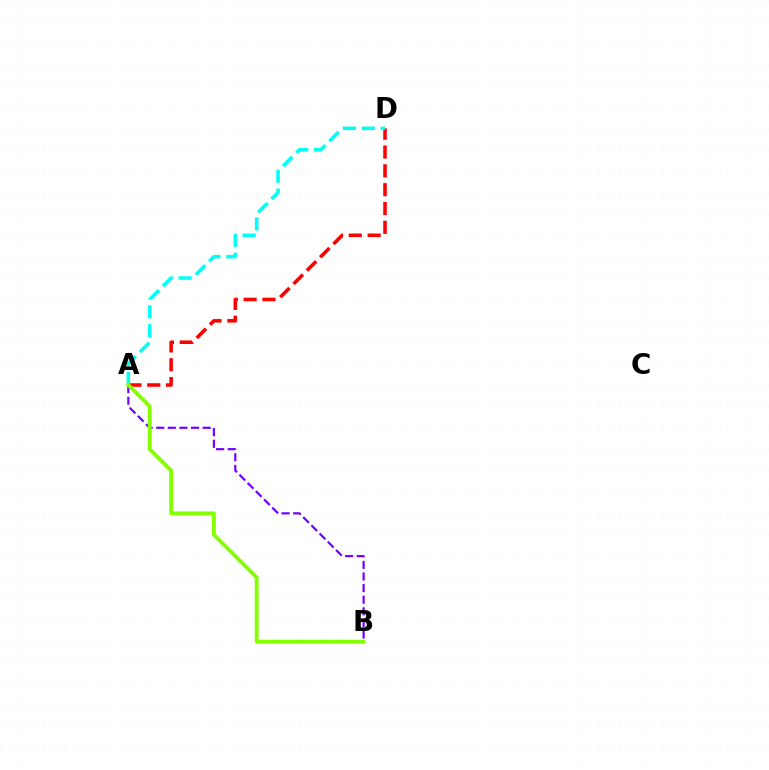{('A', 'D'): [{'color': '#ff0000', 'line_style': 'dashed', 'thickness': 2.56}, {'color': '#00fff6', 'line_style': 'dashed', 'thickness': 2.56}], ('A', 'B'): [{'color': '#7200ff', 'line_style': 'dashed', 'thickness': 1.58}, {'color': '#84ff00', 'line_style': 'solid', 'thickness': 2.77}]}